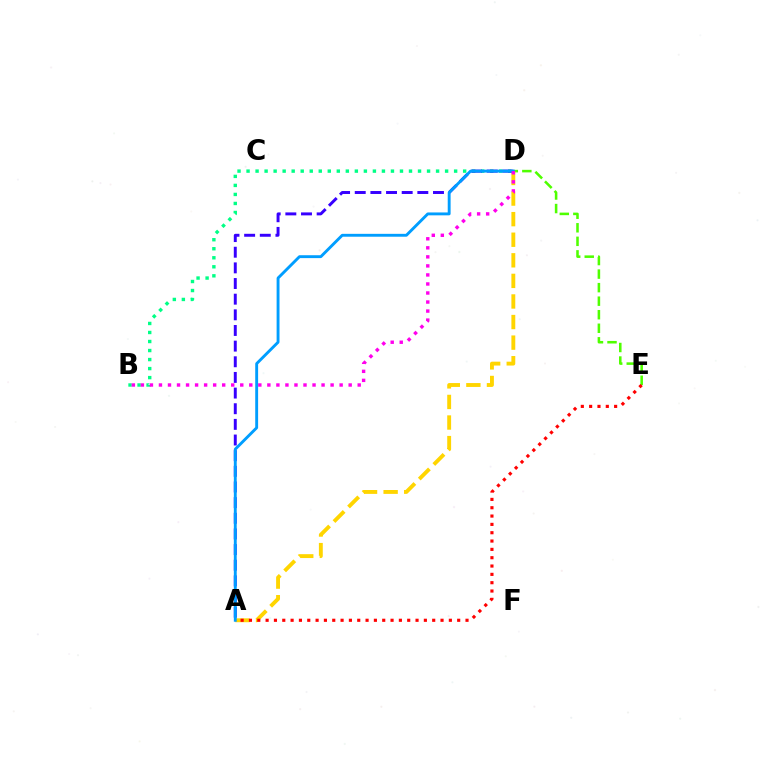{('D', 'E'): [{'color': '#4fff00', 'line_style': 'dashed', 'thickness': 1.84}], ('A', 'D'): [{'color': '#ffd500', 'line_style': 'dashed', 'thickness': 2.8}, {'color': '#3700ff', 'line_style': 'dashed', 'thickness': 2.13}, {'color': '#009eff', 'line_style': 'solid', 'thickness': 2.08}], ('B', 'D'): [{'color': '#00ff86', 'line_style': 'dotted', 'thickness': 2.45}, {'color': '#ff00ed', 'line_style': 'dotted', 'thickness': 2.45}], ('A', 'E'): [{'color': '#ff0000', 'line_style': 'dotted', 'thickness': 2.26}]}